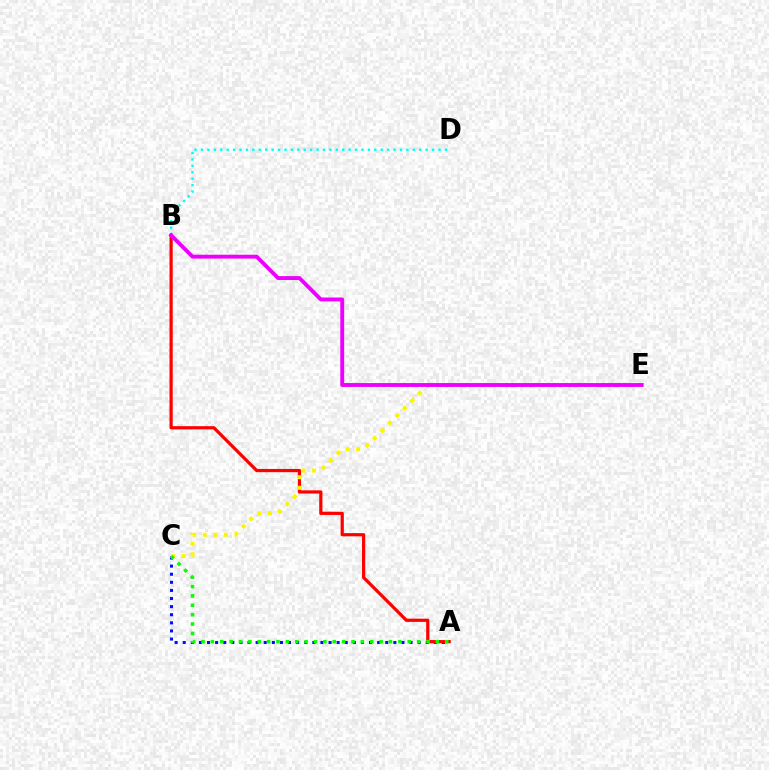{('B', 'D'): [{'color': '#00fff6', 'line_style': 'dotted', 'thickness': 1.74}], ('A', 'C'): [{'color': '#0010ff', 'line_style': 'dotted', 'thickness': 2.2}, {'color': '#08ff00', 'line_style': 'dotted', 'thickness': 2.55}], ('A', 'B'): [{'color': '#ff0000', 'line_style': 'solid', 'thickness': 2.31}], ('C', 'E'): [{'color': '#fcf500', 'line_style': 'dotted', 'thickness': 2.88}], ('B', 'E'): [{'color': '#ee00ff', 'line_style': 'solid', 'thickness': 2.79}]}